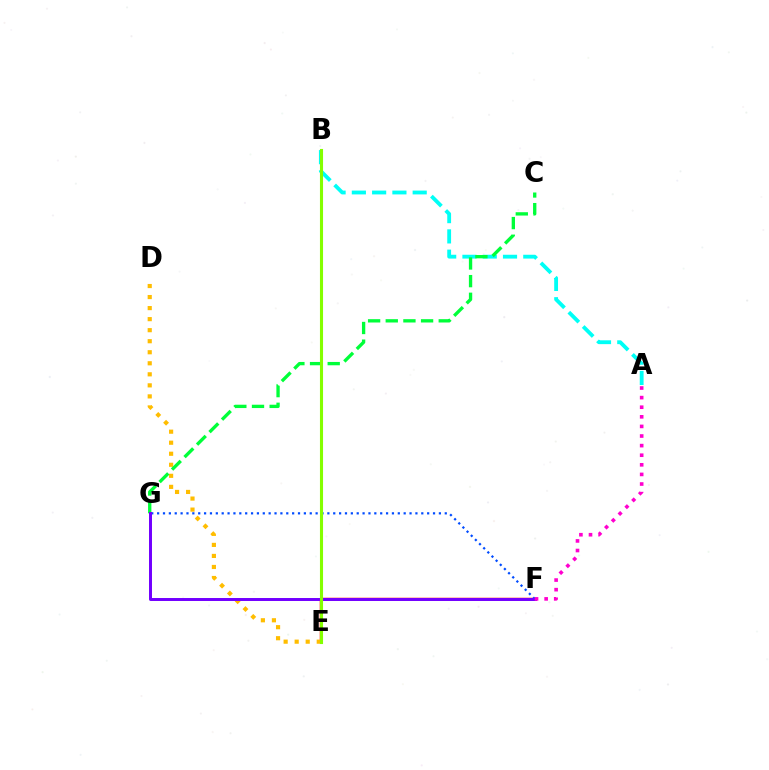{('E', 'F'): [{'color': '#ff0000', 'line_style': 'solid', 'thickness': 1.79}], ('A', 'B'): [{'color': '#00fff6', 'line_style': 'dashed', 'thickness': 2.75}], ('D', 'E'): [{'color': '#ffbd00', 'line_style': 'dotted', 'thickness': 3.0}], ('C', 'G'): [{'color': '#00ff39', 'line_style': 'dashed', 'thickness': 2.4}], ('F', 'G'): [{'color': '#004bff', 'line_style': 'dotted', 'thickness': 1.59}, {'color': '#7200ff', 'line_style': 'solid', 'thickness': 2.14}], ('A', 'F'): [{'color': '#ff00cf', 'line_style': 'dotted', 'thickness': 2.61}], ('B', 'E'): [{'color': '#84ff00', 'line_style': 'solid', 'thickness': 2.23}]}